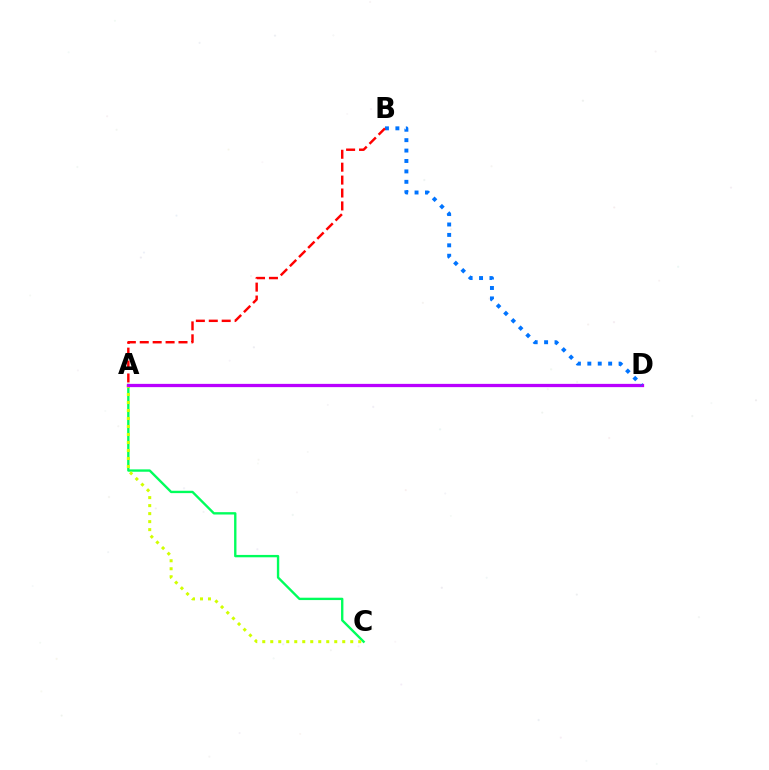{('A', 'C'): [{'color': '#00ff5c', 'line_style': 'solid', 'thickness': 1.7}, {'color': '#d1ff00', 'line_style': 'dotted', 'thickness': 2.17}], ('A', 'D'): [{'color': '#b900ff', 'line_style': 'solid', 'thickness': 2.35}], ('B', 'D'): [{'color': '#0074ff', 'line_style': 'dotted', 'thickness': 2.83}], ('A', 'B'): [{'color': '#ff0000', 'line_style': 'dashed', 'thickness': 1.75}]}